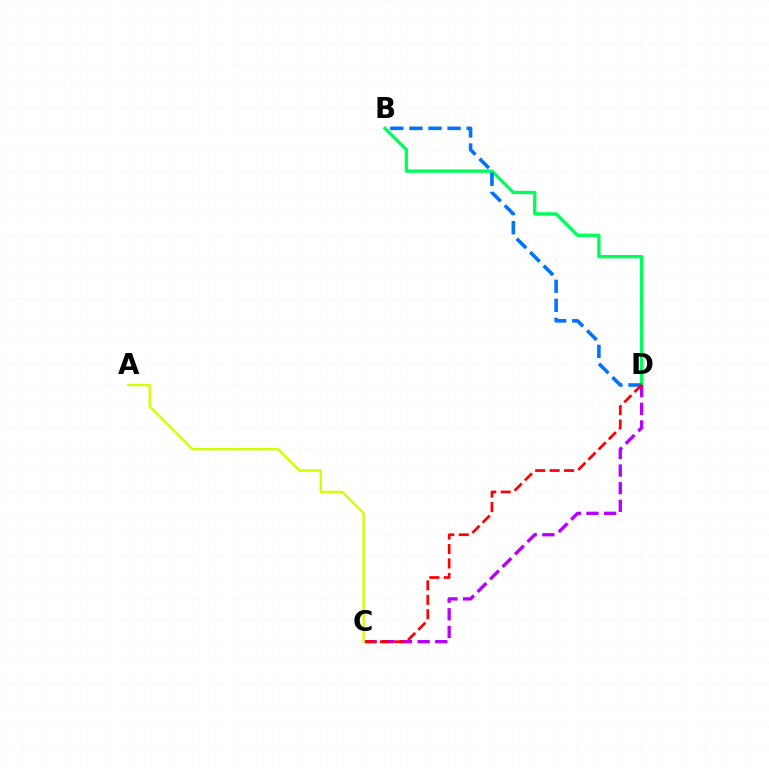{('B', 'D'): [{'color': '#00ff5c', 'line_style': 'solid', 'thickness': 2.41}, {'color': '#0074ff', 'line_style': 'dashed', 'thickness': 2.59}], ('C', 'D'): [{'color': '#b900ff', 'line_style': 'dashed', 'thickness': 2.4}, {'color': '#ff0000', 'line_style': 'dashed', 'thickness': 1.96}], ('A', 'C'): [{'color': '#d1ff00', 'line_style': 'solid', 'thickness': 1.72}]}